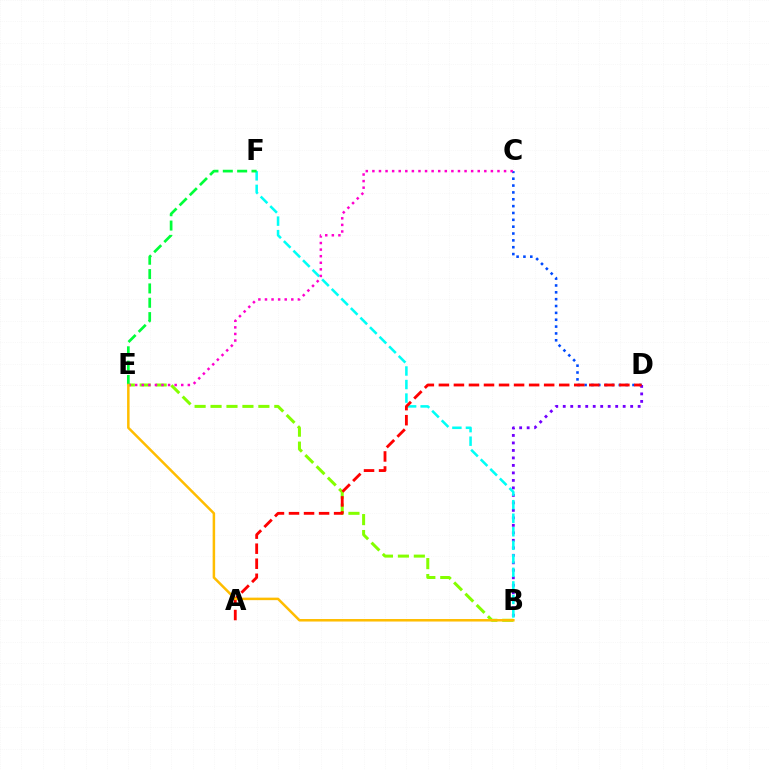{('B', 'E'): [{'color': '#84ff00', 'line_style': 'dashed', 'thickness': 2.17}, {'color': '#ffbd00', 'line_style': 'solid', 'thickness': 1.81}], ('C', 'D'): [{'color': '#004bff', 'line_style': 'dotted', 'thickness': 1.86}], ('B', 'D'): [{'color': '#7200ff', 'line_style': 'dotted', 'thickness': 2.04}], ('B', 'F'): [{'color': '#00fff6', 'line_style': 'dashed', 'thickness': 1.84}], ('A', 'D'): [{'color': '#ff0000', 'line_style': 'dashed', 'thickness': 2.04}], ('C', 'E'): [{'color': '#ff00cf', 'line_style': 'dotted', 'thickness': 1.79}], ('E', 'F'): [{'color': '#00ff39', 'line_style': 'dashed', 'thickness': 1.95}]}